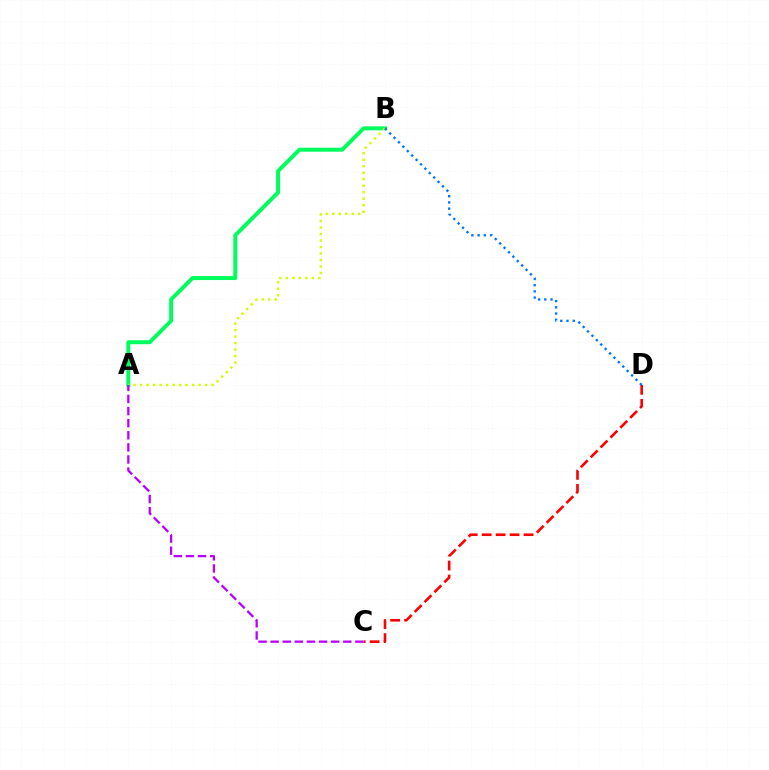{('C', 'D'): [{'color': '#ff0000', 'line_style': 'dashed', 'thickness': 1.9}], ('A', 'B'): [{'color': '#00ff5c', 'line_style': 'solid', 'thickness': 2.86}, {'color': '#d1ff00', 'line_style': 'dotted', 'thickness': 1.77}], ('B', 'D'): [{'color': '#0074ff', 'line_style': 'dotted', 'thickness': 1.69}], ('A', 'C'): [{'color': '#b900ff', 'line_style': 'dashed', 'thickness': 1.64}]}